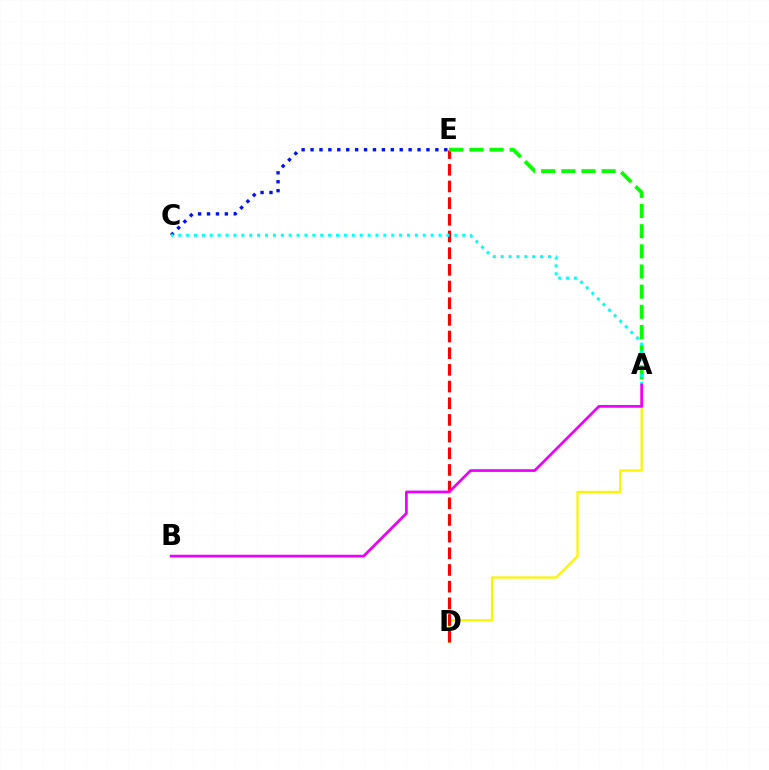{('A', 'D'): [{'color': '#fcf500', 'line_style': 'solid', 'thickness': 1.62}], ('D', 'E'): [{'color': '#ff0000', 'line_style': 'dashed', 'thickness': 2.27}], ('C', 'E'): [{'color': '#0010ff', 'line_style': 'dotted', 'thickness': 2.42}], ('A', 'E'): [{'color': '#08ff00', 'line_style': 'dashed', 'thickness': 2.74}], ('A', 'C'): [{'color': '#00fff6', 'line_style': 'dotted', 'thickness': 2.14}], ('A', 'B'): [{'color': '#ee00ff', 'line_style': 'solid', 'thickness': 1.95}]}